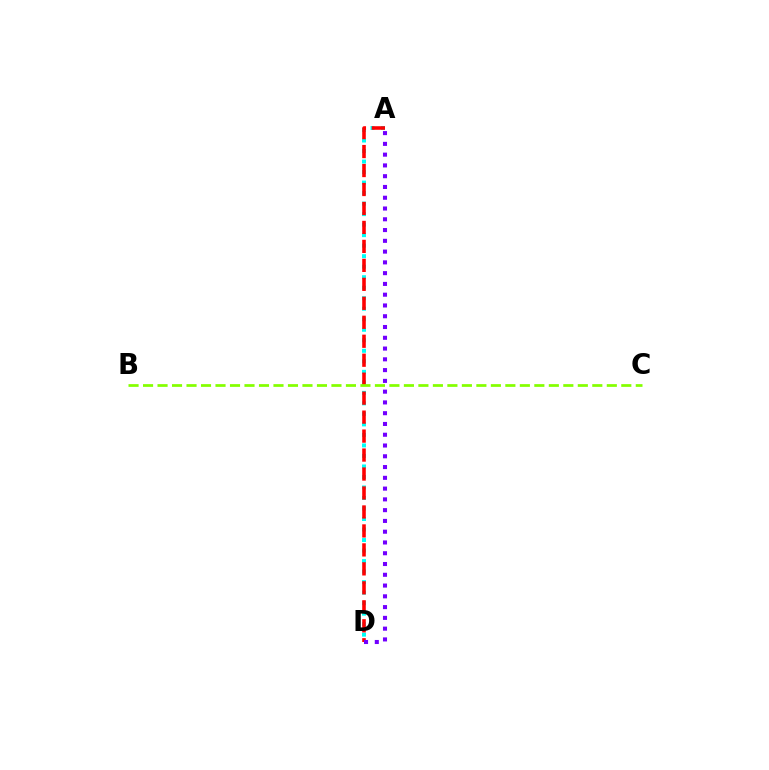{('A', 'D'): [{'color': '#00fff6', 'line_style': 'dotted', 'thickness': 2.86}, {'color': '#ff0000', 'line_style': 'dashed', 'thickness': 2.58}, {'color': '#7200ff', 'line_style': 'dotted', 'thickness': 2.93}], ('B', 'C'): [{'color': '#84ff00', 'line_style': 'dashed', 'thickness': 1.97}]}